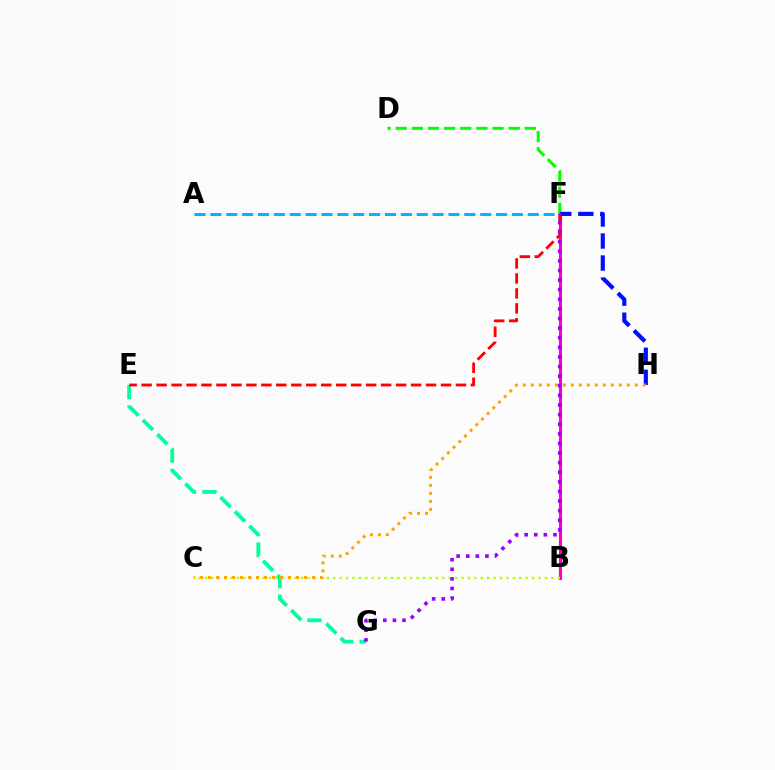{('B', 'F'): [{'color': '#ff00bd', 'line_style': 'solid', 'thickness': 2.25}], ('D', 'F'): [{'color': '#08ff00', 'line_style': 'dashed', 'thickness': 2.19}], ('E', 'G'): [{'color': '#00ff9d', 'line_style': 'dashed', 'thickness': 2.76}], ('F', 'H'): [{'color': '#0010ff', 'line_style': 'dashed', 'thickness': 2.99}], ('B', 'C'): [{'color': '#b3ff00', 'line_style': 'dotted', 'thickness': 1.74}], ('A', 'F'): [{'color': '#00b5ff', 'line_style': 'dashed', 'thickness': 2.16}], ('E', 'F'): [{'color': '#ff0000', 'line_style': 'dashed', 'thickness': 2.03}], ('C', 'H'): [{'color': '#ffa500', 'line_style': 'dotted', 'thickness': 2.17}], ('F', 'G'): [{'color': '#9b00ff', 'line_style': 'dotted', 'thickness': 2.61}]}